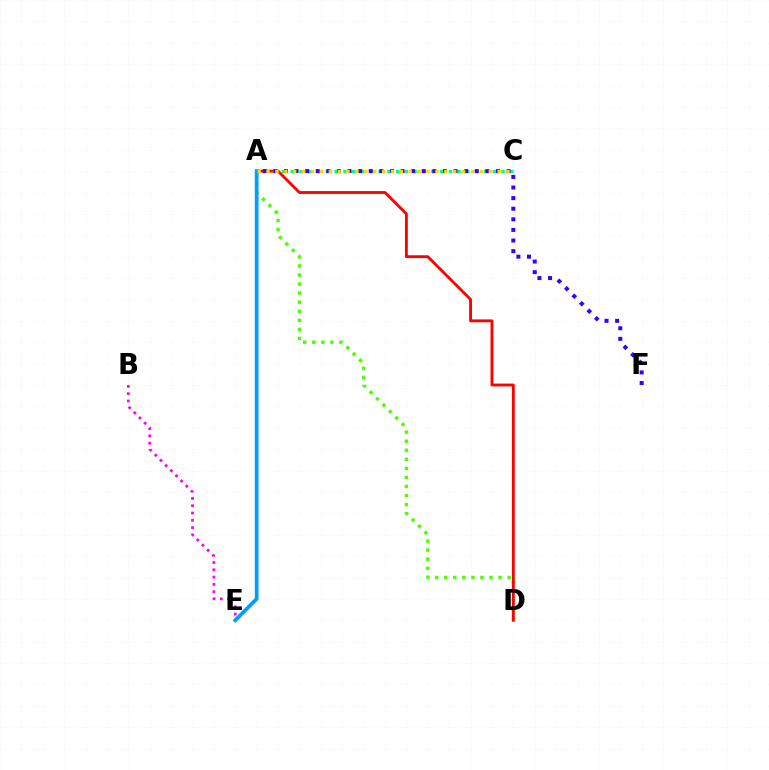{('A', 'D'): [{'color': '#4fff00', 'line_style': 'dotted', 'thickness': 2.46}, {'color': '#ff0000', 'line_style': 'solid', 'thickness': 2.05}], ('B', 'E'): [{'color': '#ff00ed', 'line_style': 'dotted', 'thickness': 1.98}], ('A', 'C'): [{'color': '#00ff86', 'line_style': 'dotted', 'thickness': 2.39}, {'color': '#ffd500', 'line_style': 'dotted', 'thickness': 2.41}], ('A', 'E'): [{'color': '#009eff', 'line_style': 'solid', 'thickness': 2.69}], ('A', 'F'): [{'color': '#3700ff', 'line_style': 'dotted', 'thickness': 2.88}]}